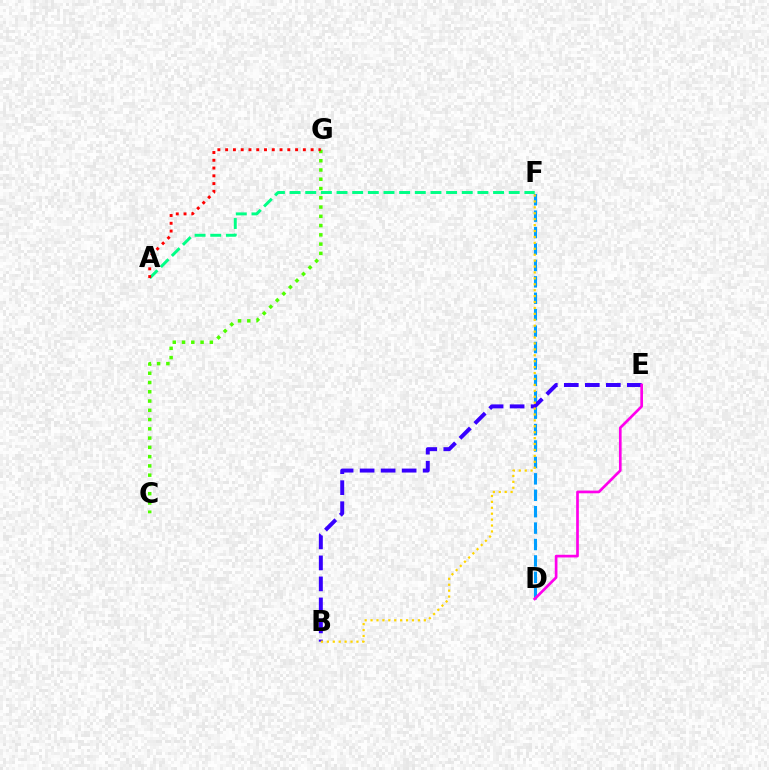{('A', 'F'): [{'color': '#00ff86', 'line_style': 'dashed', 'thickness': 2.13}], ('D', 'F'): [{'color': '#009eff', 'line_style': 'dashed', 'thickness': 2.23}], ('B', 'E'): [{'color': '#3700ff', 'line_style': 'dashed', 'thickness': 2.85}], ('D', 'E'): [{'color': '#ff00ed', 'line_style': 'solid', 'thickness': 1.93}], ('B', 'F'): [{'color': '#ffd500', 'line_style': 'dotted', 'thickness': 1.61}], ('C', 'G'): [{'color': '#4fff00', 'line_style': 'dotted', 'thickness': 2.52}], ('A', 'G'): [{'color': '#ff0000', 'line_style': 'dotted', 'thickness': 2.11}]}